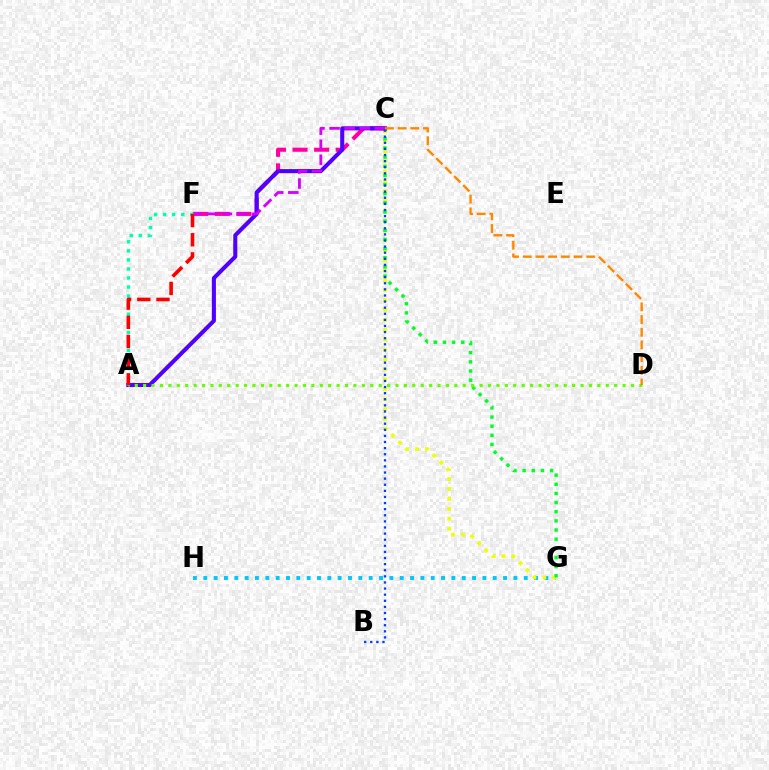{('G', 'H'): [{'color': '#00c7ff', 'line_style': 'dotted', 'thickness': 2.81}], ('C', 'G'): [{'color': '#eeff00', 'line_style': 'dotted', 'thickness': 2.69}, {'color': '#00ff27', 'line_style': 'dotted', 'thickness': 2.49}], ('C', 'F'): [{'color': '#ff00a0', 'line_style': 'dashed', 'thickness': 2.93}, {'color': '#d600ff', 'line_style': 'dashed', 'thickness': 2.05}], ('A', 'C'): [{'color': '#4f00ff', 'line_style': 'solid', 'thickness': 2.92}], ('A', 'D'): [{'color': '#66ff00', 'line_style': 'dotted', 'thickness': 2.29}], ('A', 'F'): [{'color': '#00ffaf', 'line_style': 'dotted', 'thickness': 2.46}, {'color': '#ff0000', 'line_style': 'dashed', 'thickness': 2.6}], ('B', 'C'): [{'color': '#003fff', 'line_style': 'dotted', 'thickness': 1.66}], ('C', 'D'): [{'color': '#ff8800', 'line_style': 'dashed', 'thickness': 1.72}]}